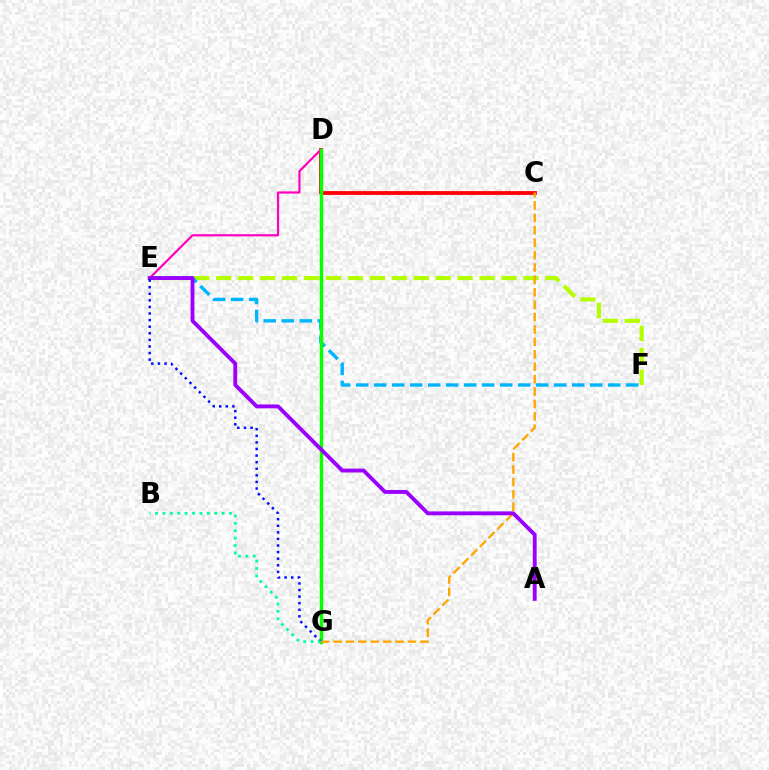{('E', 'F'): [{'color': '#b3ff00', 'line_style': 'dashed', 'thickness': 2.98}, {'color': '#00b5ff', 'line_style': 'dashed', 'thickness': 2.45}], ('C', 'D'): [{'color': '#ff0000', 'line_style': 'solid', 'thickness': 2.74}], ('D', 'E'): [{'color': '#ff00bd', 'line_style': 'solid', 'thickness': 1.59}], ('D', 'G'): [{'color': '#08ff00', 'line_style': 'solid', 'thickness': 2.49}], ('C', 'G'): [{'color': '#ffa500', 'line_style': 'dashed', 'thickness': 1.69}], ('A', 'E'): [{'color': '#9b00ff', 'line_style': 'solid', 'thickness': 2.78}], ('E', 'G'): [{'color': '#0010ff', 'line_style': 'dotted', 'thickness': 1.79}], ('B', 'G'): [{'color': '#00ff9d', 'line_style': 'dotted', 'thickness': 2.01}]}